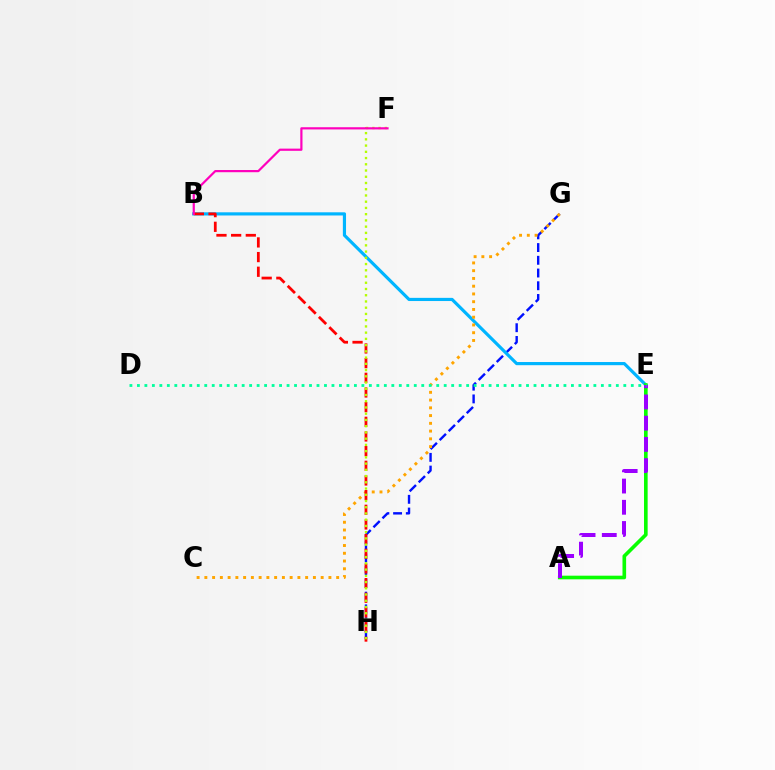{('G', 'H'): [{'color': '#0010ff', 'line_style': 'dashed', 'thickness': 1.73}], ('B', 'E'): [{'color': '#00b5ff', 'line_style': 'solid', 'thickness': 2.28}], ('C', 'G'): [{'color': '#ffa500', 'line_style': 'dotted', 'thickness': 2.11}], ('B', 'H'): [{'color': '#ff0000', 'line_style': 'dashed', 'thickness': 1.99}], ('A', 'E'): [{'color': '#08ff00', 'line_style': 'solid', 'thickness': 2.62}, {'color': '#9b00ff', 'line_style': 'dashed', 'thickness': 2.88}], ('F', 'H'): [{'color': '#b3ff00', 'line_style': 'dotted', 'thickness': 1.69}], ('B', 'F'): [{'color': '#ff00bd', 'line_style': 'solid', 'thickness': 1.58}], ('D', 'E'): [{'color': '#00ff9d', 'line_style': 'dotted', 'thickness': 2.03}]}